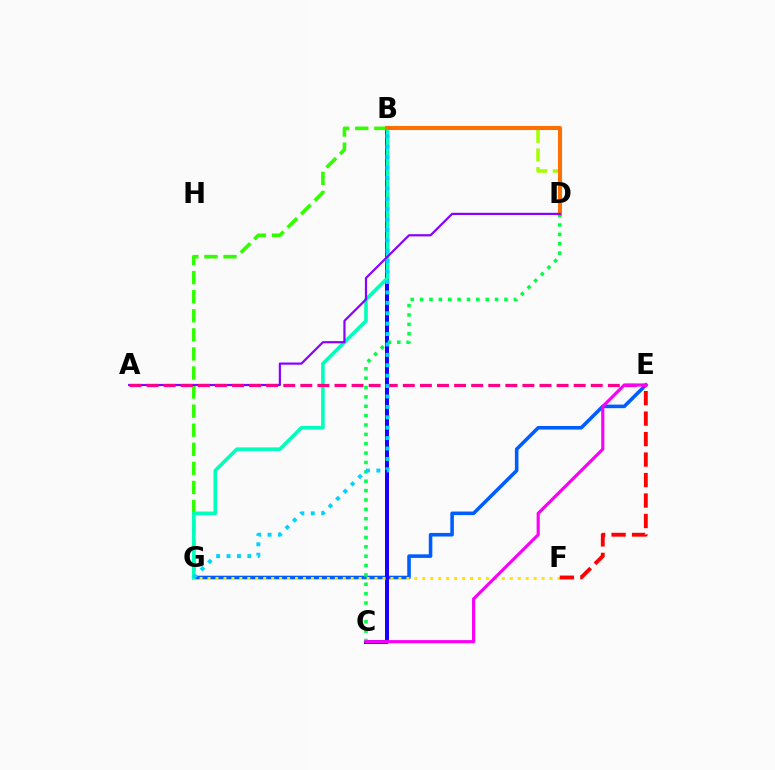{('E', 'G'): [{'color': '#005dff', 'line_style': 'solid', 'thickness': 2.58}], ('B', 'C'): [{'color': '#1900ff', 'line_style': 'solid', 'thickness': 2.89}], ('B', 'G'): [{'color': '#31ff00', 'line_style': 'dashed', 'thickness': 2.59}, {'color': '#00ffbb', 'line_style': 'solid', 'thickness': 2.58}, {'color': '#00d3ff', 'line_style': 'dotted', 'thickness': 2.83}], ('C', 'D'): [{'color': '#00ff45', 'line_style': 'dotted', 'thickness': 2.55}], ('F', 'G'): [{'color': '#ffe600', 'line_style': 'dotted', 'thickness': 2.16}], ('B', 'D'): [{'color': '#a2ff00', 'line_style': 'dashed', 'thickness': 2.53}, {'color': '#ff7000', 'line_style': 'solid', 'thickness': 2.94}], ('A', 'D'): [{'color': '#8a00ff', 'line_style': 'solid', 'thickness': 1.58}], ('A', 'E'): [{'color': '#ff0088', 'line_style': 'dashed', 'thickness': 2.32}], ('E', 'F'): [{'color': '#ff0000', 'line_style': 'dashed', 'thickness': 2.78}], ('C', 'E'): [{'color': '#fa00f9', 'line_style': 'solid', 'thickness': 2.26}]}